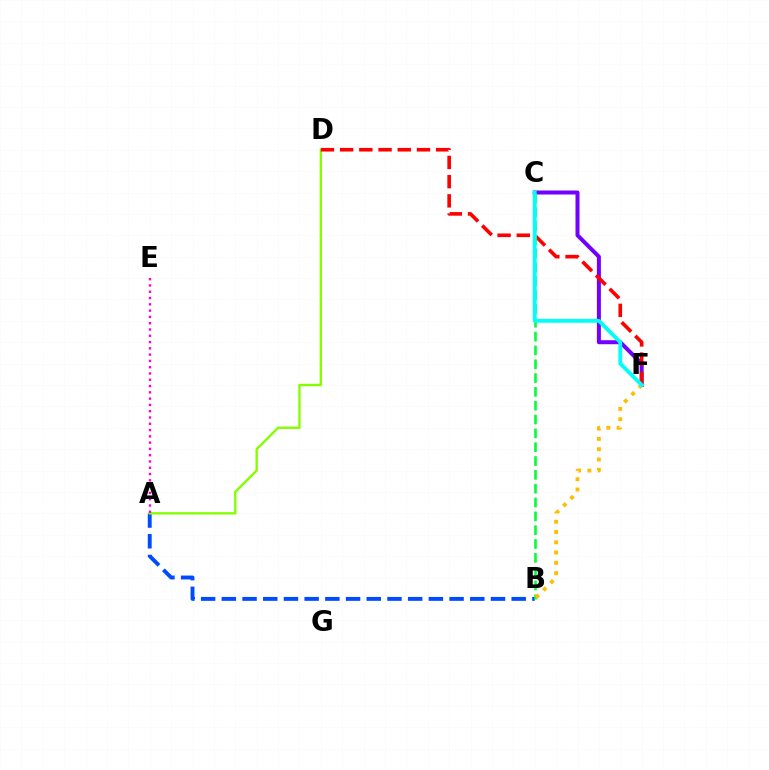{('A', 'B'): [{'color': '#004bff', 'line_style': 'dashed', 'thickness': 2.81}], ('A', 'D'): [{'color': '#84ff00', 'line_style': 'solid', 'thickness': 1.71}], ('C', 'F'): [{'color': '#7200ff', 'line_style': 'solid', 'thickness': 2.88}, {'color': '#00fff6', 'line_style': 'solid', 'thickness': 2.78}], ('D', 'F'): [{'color': '#ff0000', 'line_style': 'dashed', 'thickness': 2.61}], ('B', 'C'): [{'color': '#00ff39', 'line_style': 'dashed', 'thickness': 1.88}], ('A', 'E'): [{'color': '#ff00cf', 'line_style': 'dotted', 'thickness': 1.71}], ('B', 'F'): [{'color': '#ffbd00', 'line_style': 'dotted', 'thickness': 2.79}]}